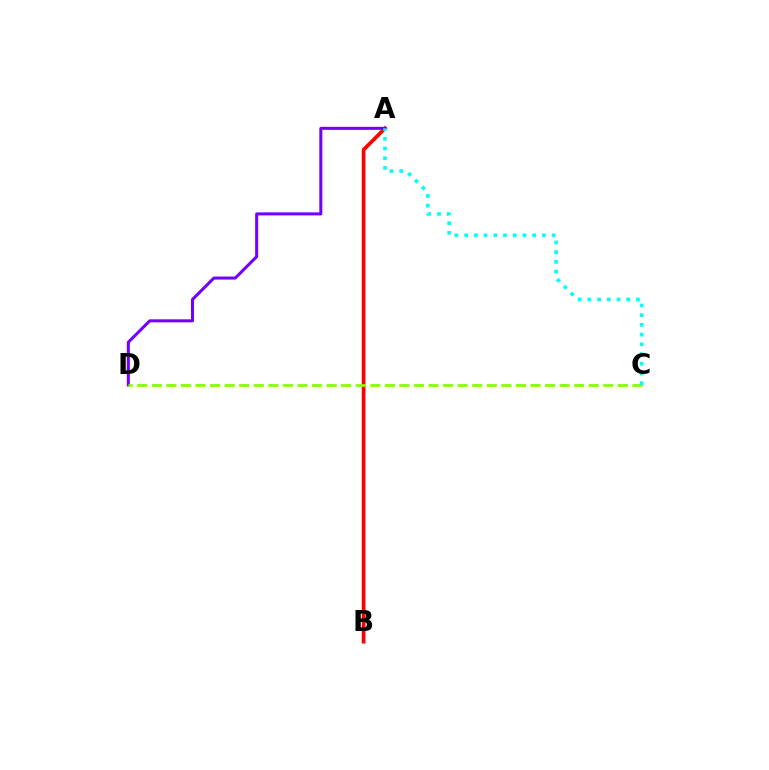{('A', 'B'): [{'color': '#ff0000', 'line_style': 'solid', 'thickness': 2.68}], ('A', 'D'): [{'color': '#7200ff', 'line_style': 'solid', 'thickness': 2.18}], ('C', 'D'): [{'color': '#84ff00', 'line_style': 'dashed', 'thickness': 1.98}], ('A', 'C'): [{'color': '#00fff6', 'line_style': 'dotted', 'thickness': 2.64}]}